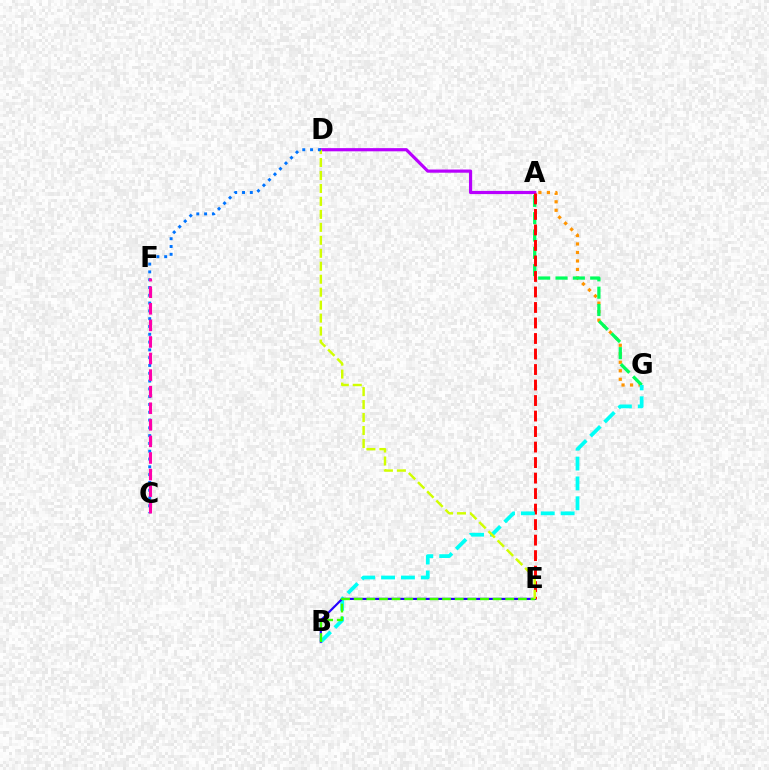{('A', 'G'): [{'color': '#ff9400', 'line_style': 'dotted', 'thickness': 2.31}, {'color': '#00ff5c', 'line_style': 'dashed', 'thickness': 2.35}], ('A', 'D'): [{'color': '#b900ff', 'line_style': 'solid', 'thickness': 2.29}], ('A', 'E'): [{'color': '#ff0000', 'line_style': 'dashed', 'thickness': 2.11}], ('B', 'G'): [{'color': '#00fff6', 'line_style': 'dashed', 'thickness': 2.7}], ('B', 'E'): [{'color': '#2500ff', 'line_style': 'solid', 'thickness': 1.56}, {'color': '#3dff00', 'line_style': 'dashed', 'thickness': 1.72}], ('D', 'E'): [{'color': '#d1ff00', 'line_style': 'dashed', 'thickness': 1.76}], ('C', 'D'): [{'color': '#0074ff', 'line_style': 'dotted', 'thickness': 2.12}], ('C', 'F'): [{'color': '#ff00ac', 'line_style': 'dashed', 'thickness': 2.25}]}